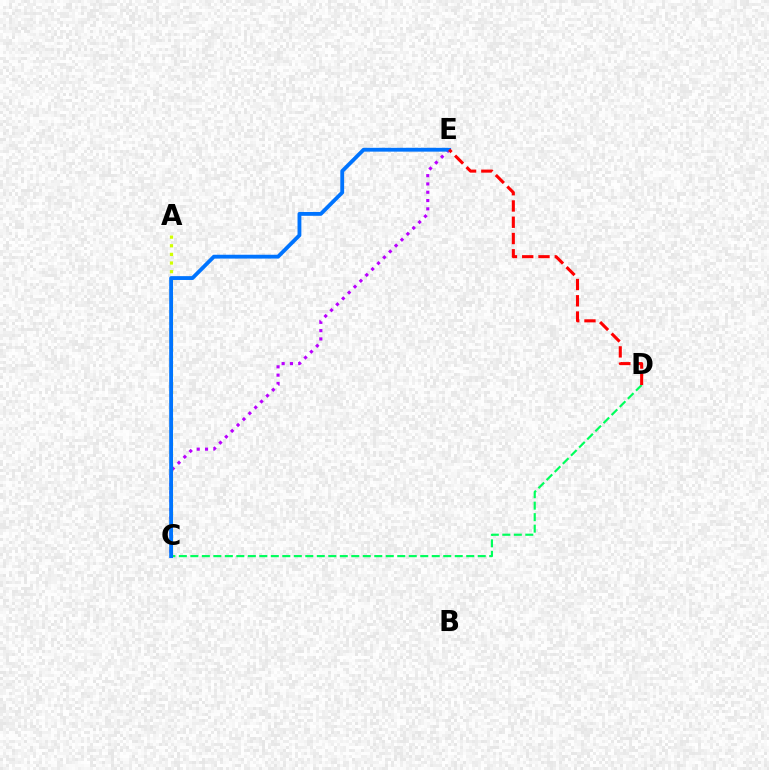{('C', 'E'): [{'color': '#b900ff', 'line_style': 'dotted', 'thickness': 2.26}, {'color': '#0074ff', 'line_style': 'solid', 'thickness': 2.76}], ('A', 'C'): [{'color': '#d1ff00', 'line_style': 'dotted', 'thickness': 2.35}], ('C', 'D'): [{'color': '#00ff5c', 'line_style': 'dashed', 'thickness': 1.56}], ('D', 'E'): [{'color': '#ff0000', 'line_style': 'dashed', 'thickness': 2.21}]}